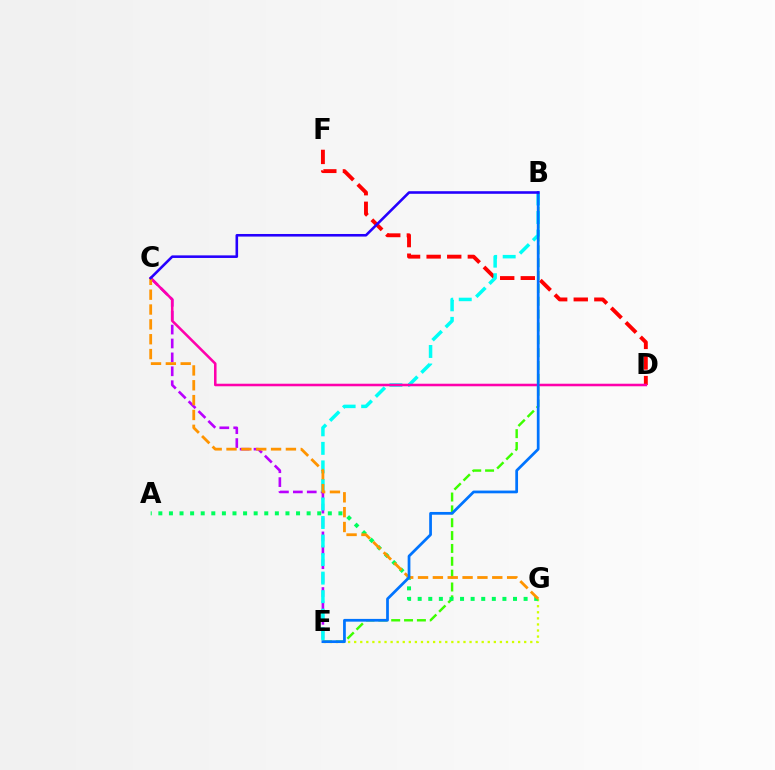{('D', 'F'): [{'color': '#ff0000', 'line_style': 'dashed', 'thickness': 2.8}], ('C', 'E'): [{'color': '#b900ff', 'line_style': 'dashed', 'thickness': 1.89}], ('E', 'G'): [{'color': '#d1ff00', 'line_style': 'dotted', 'thickness': 1.65}], ('B', 'E'): [{'color': '#3dff00', 'line_style': 'dashed', 'thickness': 1.75}, {'color': '#00fff6', 'line_style': 'dashed', 'thickness': 2.52}, {'color': '#0074ff', 'line_style': 'solid', 'thickness': 1.98}], ('A', 'G'): [{'color': '#00ff5c', 'line_style': 'dotted', 'thickness': 2.88}], ('C', 'D'): [{'color': '#ff00ac', 'line_style': 'solid', 'thickness': 1.83}], ('C', 'G'): [{'color': '#ff9400', 'line_style': 'dashed', 'thickness': 2.02}], ('B', 'C'): [{'color': '#2500ff', 'line_style': 'solid', 'thickness': 1.86}]}